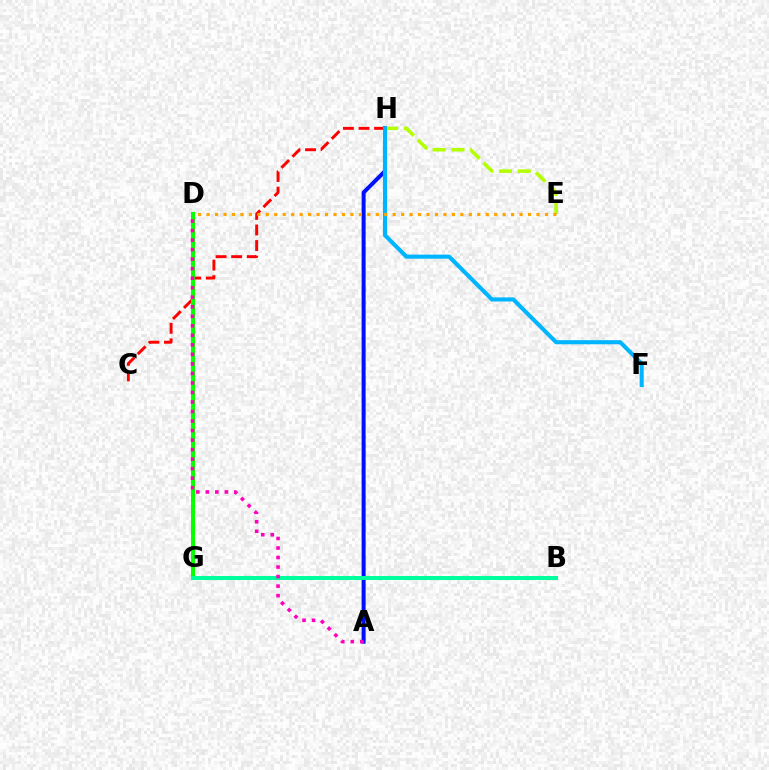{('E', 'H'): [{'color': '#b3ff00', 'line_style': 'dashed', 'thickness': 2.55}], ('D', 'G'): [{'color': '#9b00ff', 'line_style': 'dashed', 'thickness': 1.88}, {'color': '#08ff00', 'line_style': 'solid', 'thickness': 2.91}], ('C', 'H'): [{'color': '#ff0000', 'line_style': 'dashed', 'thickness': 2.12}], ('A', 'H'): [{'color': '#0010ff', 'line_style': 'solid', 'thickness': 2.89}], ('B', 'G'): [{'color': '#00ff9d', 'line_style': 'solid', 'thickness': 2.89}], ('F', 'H'): [{'color': '#00b5ff', 'line_style': 'solid', 'thickness': 2.94}], ('D', 'E'): [{'color': '#ffa500', 'line_style': 'dotted', 'thickness': 2.3}], ('A', 'D'): [{'color': '#ff00bd', 'line_style': 'dotted', 'thickness': 2.59}]}